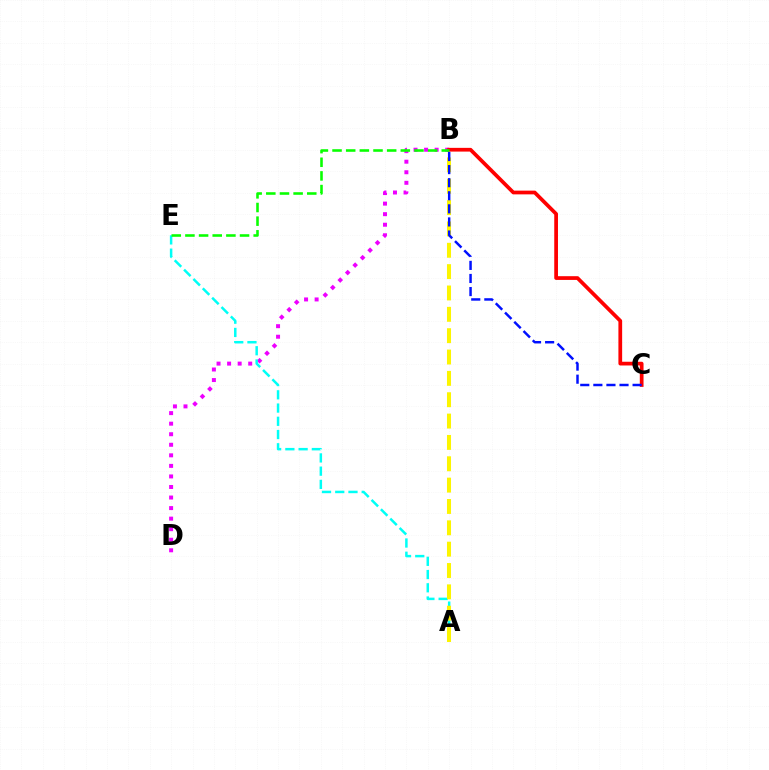{('B', 'D'): [{'color': '#ee00ff', 'line_style': 'dotted', 'thickness': 2.87}], ('A', 'E'): [{'color': '#00fff6', 'line_style': 'dashed', 'thickness': 1.8}], ('A', 'B'): [{'color': '#fcf500', 'line_style': 'dashed', 'thickness': 2.9}], ('B', 'C'): [{'color': '#ff0000', 'line_style': 'solid', 'thickness': 2.69}, {'color': '#0010ff', 'line_style': 'dashed', 'thickness': 1.78}], ('B', 'E'): [{'color': '#08ff00', 'line_style': 'dashed', 'thickness': 1.85}]}